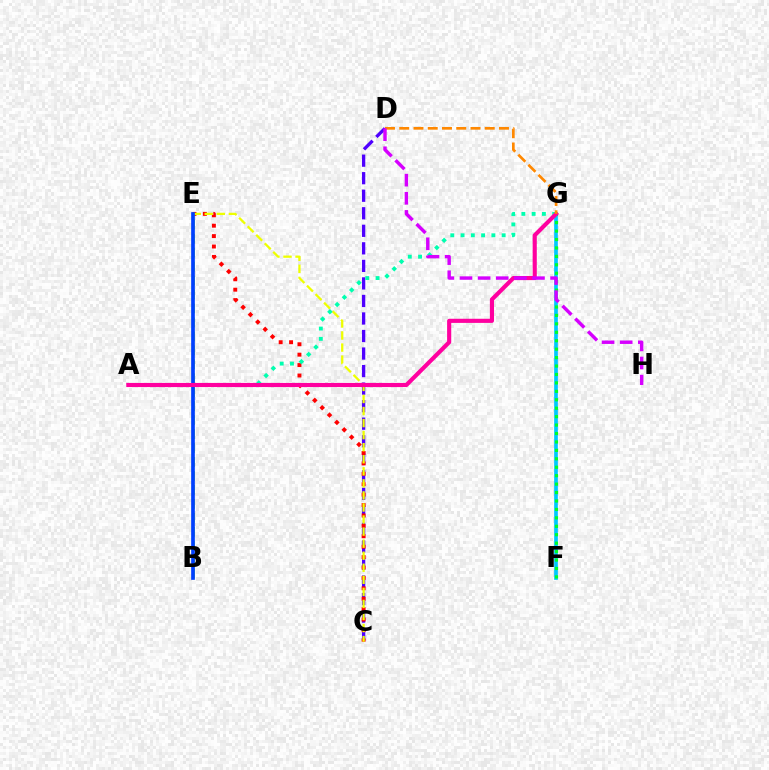{('F', 'G'): [{'color': '#00c7ff', 'line_style': 'solid', 'thickness': 2.65}, {'color': '#00ff27', 'line_style': 'dotted', 'thickness': 2.29}], ('C', 'D'): [{'color': '#4f00ff', 'line_style': 'dashed', 'thickness': 2.38}], ('C', 'E'): [{'color': '#ff0000', 'line_style': 'dotted', 'thickness': 2.83}, {'color': '#eeff00', 'line_style': 'dashed', 'thickness': 1.64}], ('B', 'E'): [{'color': '#66ff00', 'line_style': 'dashed', 'thickness': 1.9}, {'color': '#003fff', 'line_style': 'solid', 'thickness': 2.65}], ('A', 'G'): [{'color': '#00ffaf', 'line_style': 'dotted', 'thickness': 2.79}, {'color': '#ff00a0', 'line_style': 'solid', 'thickness': 2.97}], ('D', 'G'): [{'color': '#ff8800', 'line_style': 'dashed', 'thickness': 1.94}], ('D', 'H'): [{'color': '#d600ff', 'line_style': 'dashed', 'thickness': 2.46}]}